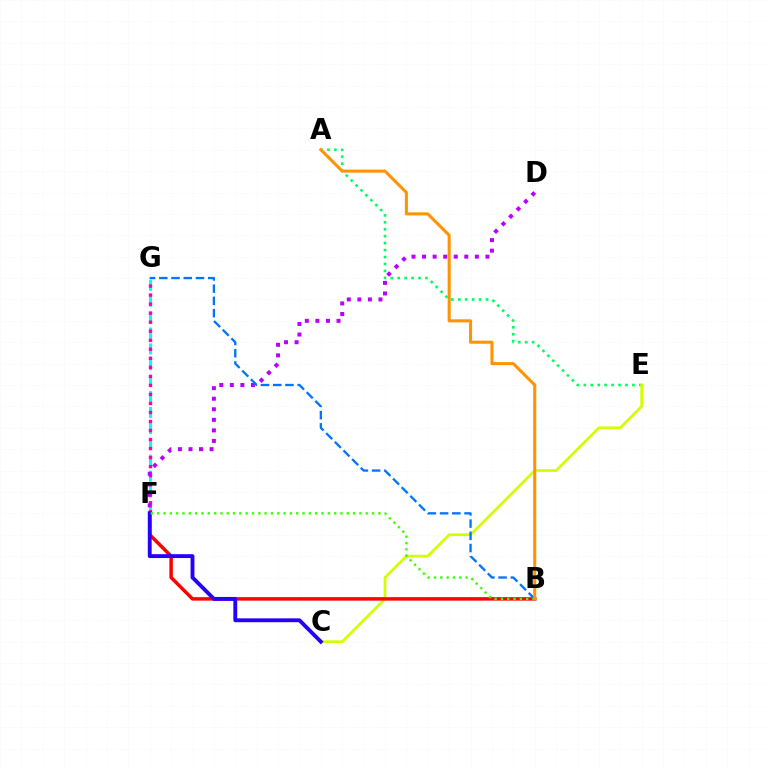{('A', 'E'): [{'color': '#00ff5c', 'line_style': 'dotted', 'thickness': 1.89}], ('F', 'G'): [{'color': '#00fff6', 'line_style': 'dashed', 'thickness': 2.16}, {'color': '#ff00ac', 'line_style': 'dotted', 'thickness': 2.45}], ('C', 'E'): [{'color': '#d1ff00', 'line_style': 'solid', 'thickness': 1.93}], ('B', 'F'): [{'color': '#ff0000', 'line_style': 'solid', 'thickness': 2.5}, {'color': '#3dff00', 'line_style': 'dotted', 'thickness': 1.72}], ('D', 'F'): [{'color': '#b900ff', 'line_style': 'dotted', 'thickness': 2.87}], ('B', 'G'): [{'color': '#0074ff', 'line_style': 'dashed', 'thickness': 1.66}], ('C', 'F'): [{'color': '#2500ff', 'line_style': 'solid', 'thickness': 2.78}], ('A', 'B'): [{'color': '#ff9400', 'line_style': 'solid', 'thickness': 2.19}]}